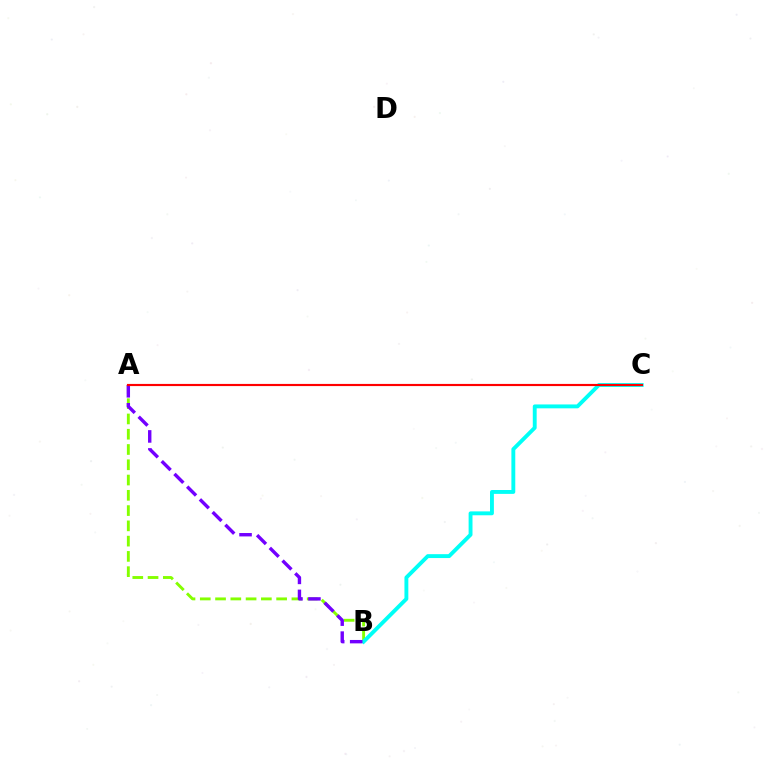{('A', 'B'): [{'color': '#84ff00', 'line_style': 'dashed', 'thickness': 2.07}, {'color': '#7200ff', 'line_style': 'dashed', 'thickness': 2.45}], ('B', 'C'): [{'color': '#00fff6', 'line_style': 'solid', 'thickness': 2.8}], ('A', 'C'): [{'color': '#ff0000', 'line_style': 'solid', 'thickness': 1.55}]}